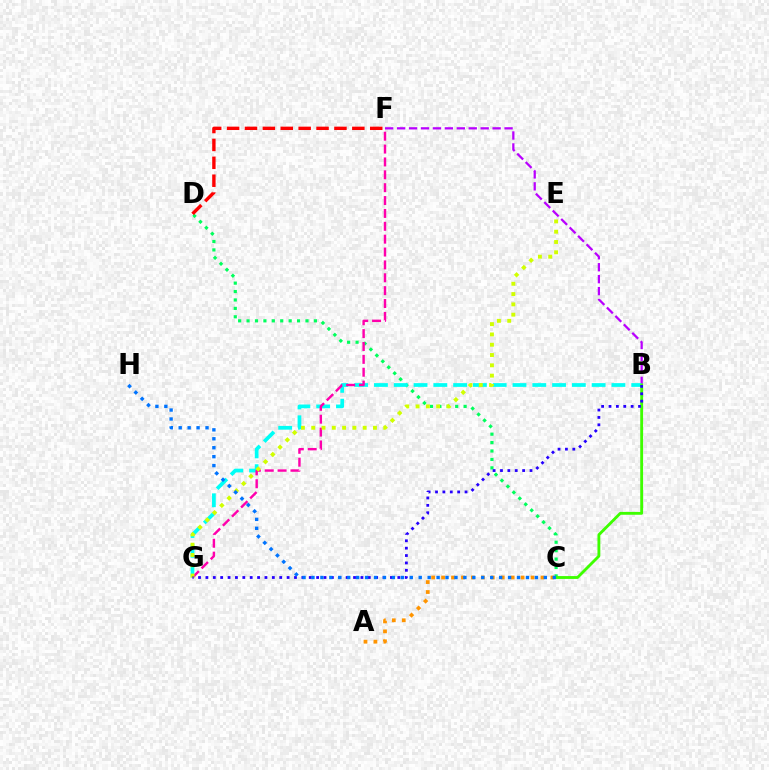{('C', 'D'): [{'color': '#00ff5c', 'line_style': 'dotted', 'thickness': 2.29}], ('B', 'F'): [{'color': '#b900ff', 'line_style': 'dashed', 'thickness': 1.62}], ('B', 'G'): [{'color': '#00fff6', 'line_style': 'dashed', 'thickness': 2.69}, {'color': '#2500ff', 'line_style': 'dotted', 'thickness': 2.01}], ('F', 'G'): [{'color': '#ff00ac', 'line_style': 'dashed', 'thickness': 1.75}], ('B', 'C'): [{'color': '#3dff00', 'line_style': 'solid', 'thickness': 2.06}], ('D', 'F'): [{'color': '#ff0000', 'line_style': 'dashed', 'thickness': 2.43}], ('A', 'C'): [{'color': '#ff9400', 'line_style': 'dotted', 'thickness': 2.7}], ('E', 'G'): [{'color': '#d1ff00', 'line_style': 'dotted', 'thickness': 2.8}], ('C', 'H'): [{'color': '#0074ff', 'line_style': 'dotted', 'thickness': 2.43}]}